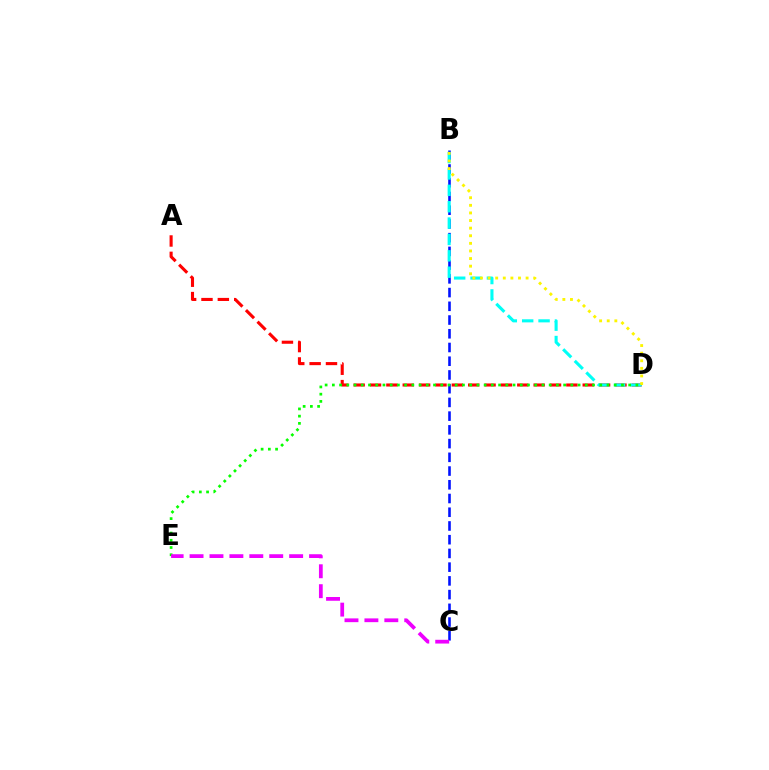{('A', 'D'): [{'color': '#ff0000', 'line_style': 'dashed', 'thickness': 2.22}], ('B', 'C'): [{'color': '#0010ff', 'line_style': 'dashed', 'thickness': 1.87}], ('B', 'D'): [{'color': '#00fff6', 'line_style': 'dashed', 'thickness': 2.22}, {'color': '#fcf500', 'line_style': 'dotted', 'thickness': 2.07}], ('D', 'E'): [{'color': '#08ff00', 'line_style': 'dotted', 'thickness': 1.96}], ('C', 'E'): [{'color': '#ee00ff', 'line_style': 'dashed', 'thickness': 2.71}]}